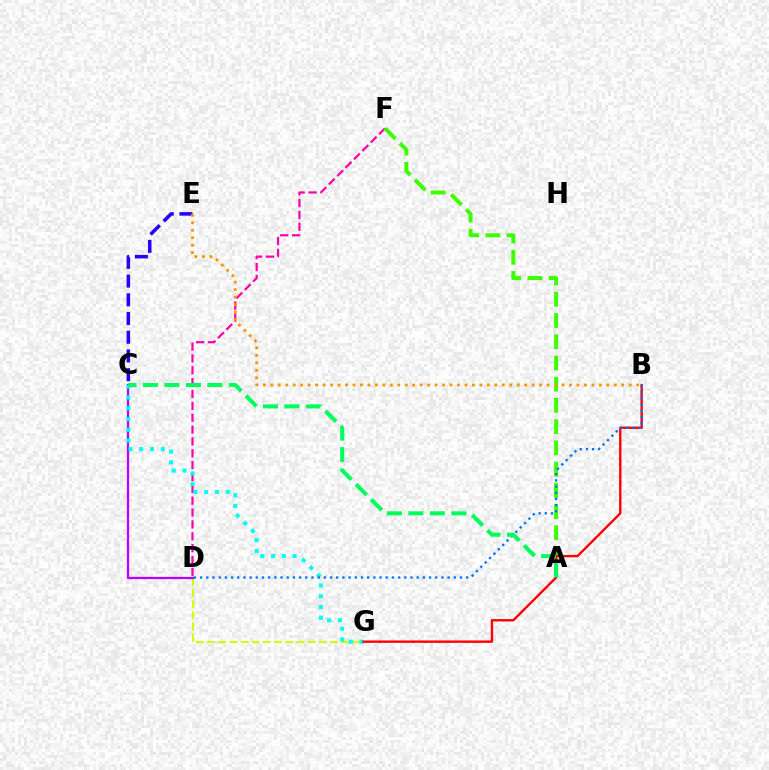{('C', 'E'): [{'color': '#2500ff', 'line_style': 'dashed', 'thickness': 2.54}], ('D', 'G'): [{'color': '#d1ff00', 'line_style': 'dashed', 'thickness': 1.52}], ('C', 'D'): [{'color': '#b900ff', 'line_style': 'solid', 'thickness': 1.62}], ('D', 'F'): [{'color': '#ff00ac', 'line_style': 'dashed', 'thickness': 1.61}], ('C', 'G'): [{'color': '#00fff6', 'line_style': 'dotted', 'thickness': 2.93}], ('A', 'F'): [{'color': '#3dff00', 'line_style': 'dashed', 'thickness': 2.88}], ('B', 'G'): [{'color': '#ff0000', 'line_style': 'solid', 'thickness': 1.71}], ('B', 'E'): [{'color': '#ff9400', 'line_style': 'dotted', 'thickness': 2.03}], ('B', 'D'): [{'color': '#0074ff', 'line_style': 'dotted', 'thickness': 1.68}], ('A', 'C'): [{'color': '#00ff5c', 'line_style': 'dashed', 'thickness': 2.92}]}